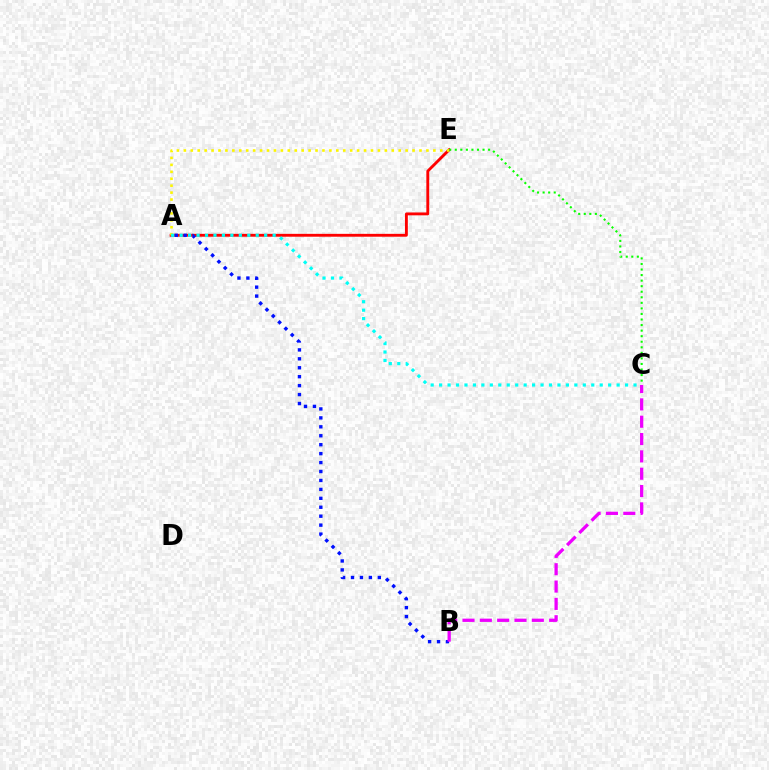{('A', 'E'): [{'color': '#ff0000', 'line_style': 'solid', 'thickness': 2.06}, {'color': '#fcf500', 'line_style': 'dotted', 'thickness': 1.88}], ('A', 'B'): [{'color': '#0010ff', 'line_style': 'dotted', 'thickness': 2.43}], ('B', 'C'): [{'color': '#ee00ff', 'line_style': 'dashed', 'thickness': 2.35}], ('A', 'C'): [{'color': '#00fff6', 'line_style': 'dotted', 'thickness': 2.3}], ('C', 'E'): [{'color': '#08ff00', 'line_style': 'dotted', 'thickness': 1.51}]}